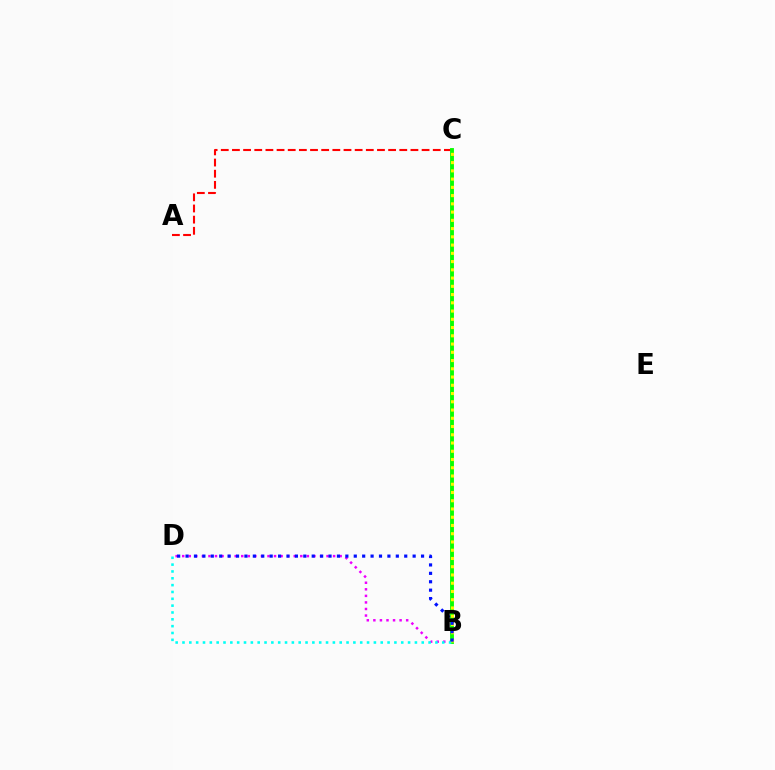{('B', 'D'): [{'color': '#ee00ff', 'line_style': 'dotted', 'thickness': 1.78}, {'color': '#00fff6', 'line_style': 'dotted', 'thickness': 1.86}, {'color': '#0010ff', 'line_style': 'dotted', 'thickness': 2.29}], ('A', 'C'): [{'color': '#ff0000', 'line_style': 'dashed', 'thickness': 1.52}], ('B', 'C'): [{'color': '#08ff00', 'line_style': 'solid', 'thickness': 2.78}, {'color': '#fcf500', 'line_style': 'dotted', 'thickness': 2.24}]}